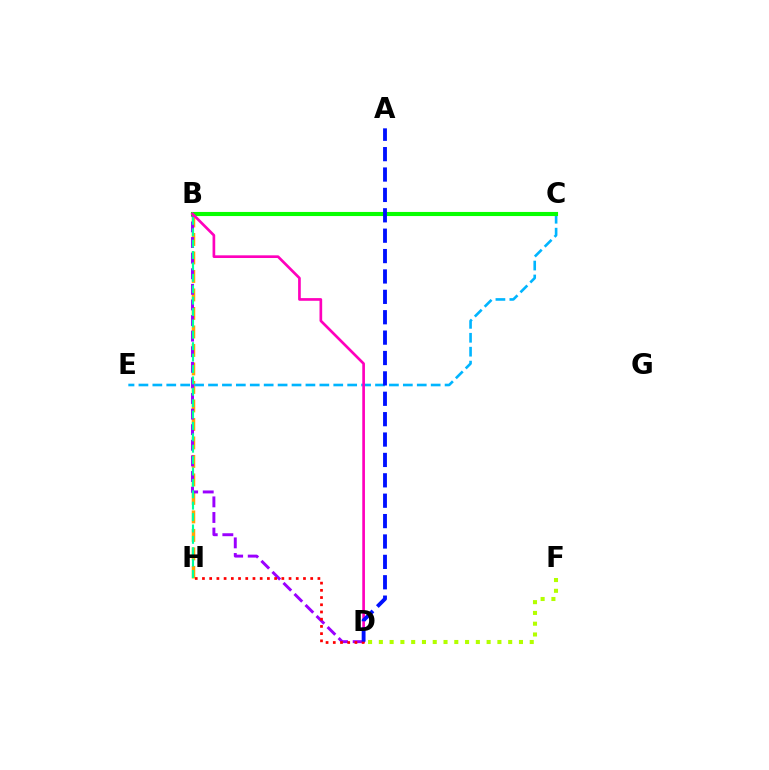{('B', 'H'): [{'color': '#ffa500', 'line_style': 'dashed', 'thickness': 2.51}, {'color': '#00ff9d', 'line_style': 'dashed', 'thickness': 1.55}], ('C', 'E'): [{'color': '#00b5ff', 'line_style': 'dashed', 'thickness': 1.89}], ('B', 'D'): [{'color': '#9b00ff', 'line_style': 'dashed', 'thickness': 2.12}, {'color': '#ff00bd', 'line_style': 'solid', 'thickness': 1.93}], ('B', 'C'): [{'color': '#08ff00', 'line_style': 'solid', 'thickness': 2.96}], ('D', 'F'): [{'color': '#b3ff00', 'line_style': 'dotted', 'thickness': 2.93}], ('D', 'H'): [{'color': '#ff0000', 'line_style': 'dotted', 'thickness': 1.96}], ('A', 'D'): [{'color': '#0010ff', 'line_style': 'dashed', 'thickness': 2.77}]}